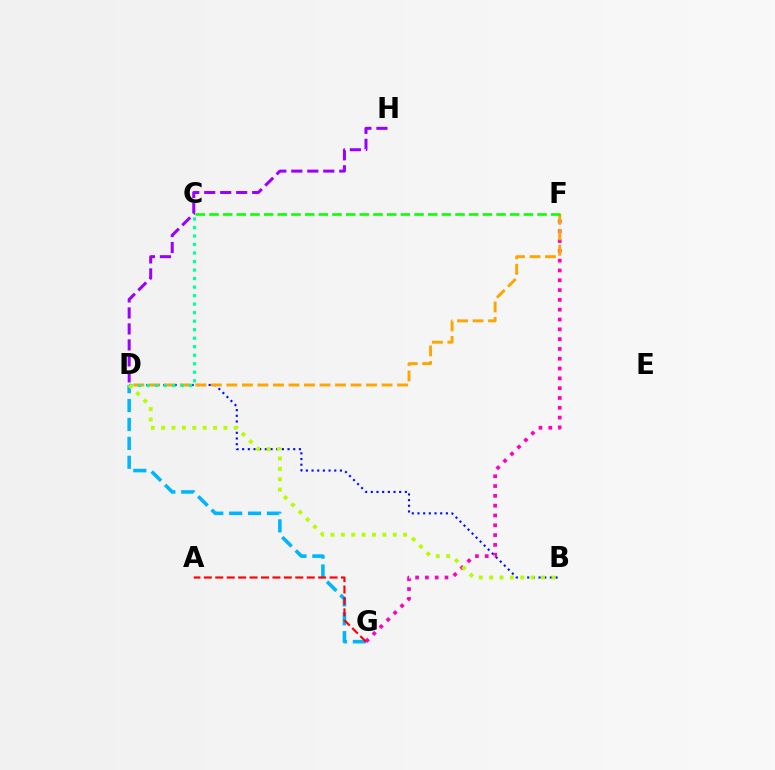{('D', 'G'): [{'color': '#00b5ff', 'line_style': 'dashed', 'thickness': 2.57}], ('B', 'D'): [{'color': '#0010ff', 'line_style': 'dotted', 'thickness': 1.54}, {'color': '#b3ff00', 'line_style': 'dotted', 'thickness': 2.82}], ('F', 'G'): [{'color': '#ff00bd', 'line_style': 'dotted', 'thickness': 2.67}], ('D', 'H'): [{'color': '#9b00ff', 'line_style': 'dashed', 'thickness': 2.17}], ('D', 'F'): [{'color': '#ffa500', 'line_style': 'dashed', 'thickness': 2.11}], ('C', 'D'): [{'color': '#00ff9d', 'line_style': 'dotted', 'thickness': 2.31}], ('C', 'F'): [{'color': '#08ff00', 'line_style': 'dashed', 'thickness': 1.86}], ('A', 'G'): [{'color': '#ff0000', 'line_style': 'dashed', 'thickness': 1.55}]}